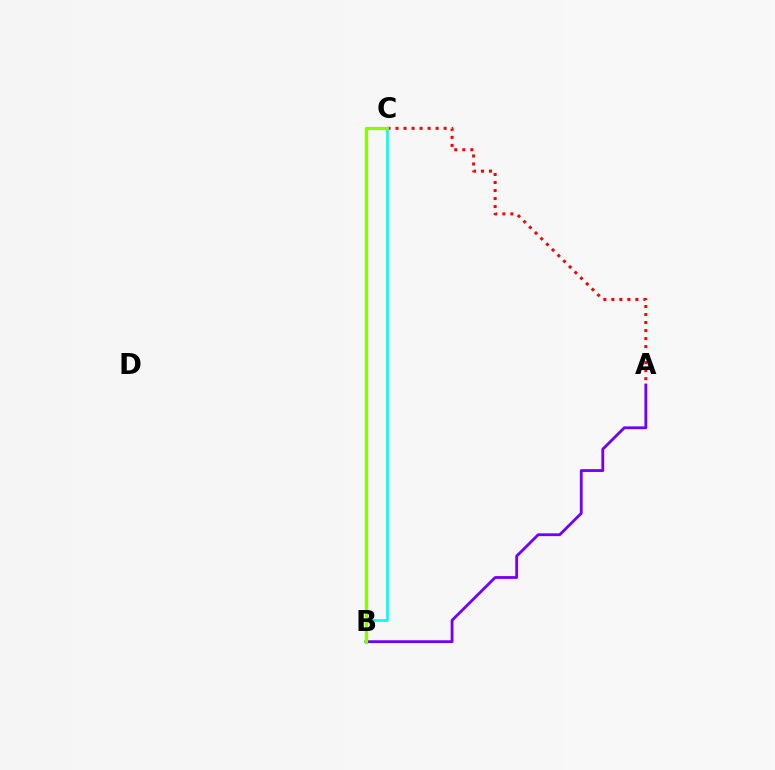{('A', 'C'): [{'color': '#ff0000', 'line_style': 'dotted', 'thickness': 2.18}], ('A', 'B'): [{'color': '#7200ff', 'line_style': 'solid', 'thickness': 2.03}], ('B', 'C'): [{'color': '#00fff6', 'line_style': 'solid', 'thickness': 1.94}, {'color': '#84ff00', 'line_style': 'solid', 'thickness': 2.27}]}